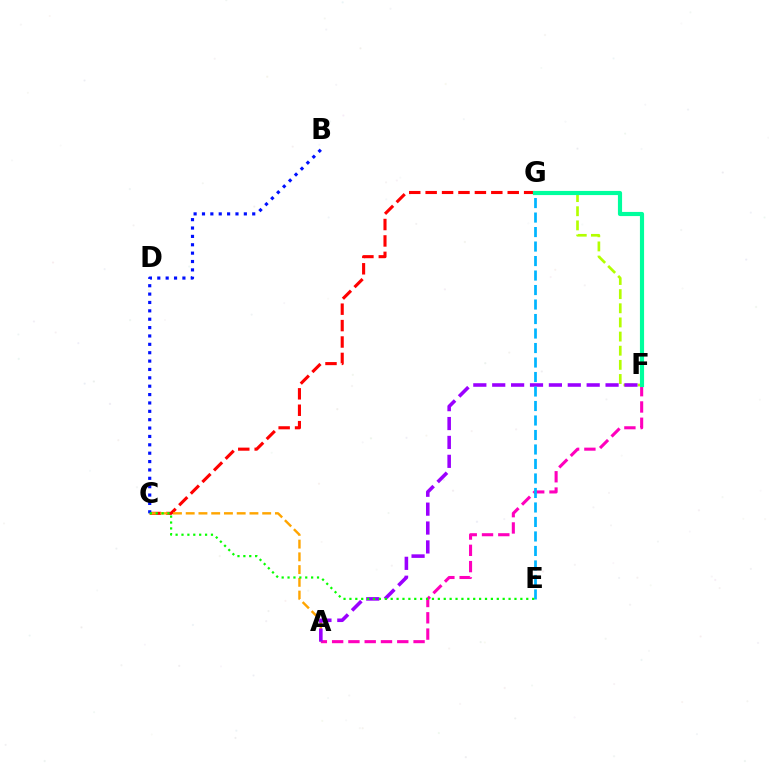{('A', 'F'): [{'color': '#ff00bd', 'line_style': 'dashed', 'thickness': 2.21}, {'color': '#9b00ff', 'line_style': 'dashed', 'thickness': 2.57}], ('C', 'G'): [{'color': '#ff0000', 'line_style': 'dashed', 'thickness': 2.23}], ('F', 'G'): [{'color': '#b3ff00', 'line_style': 'dashed', 'thickness': 1.92}, {'color': '#00ff9d', 'line_style': 'solid', 'thickness': 2.99}], ('A', 'C'): [{'color': '#ffa500', 'line_style': 'dashed', 'thickness': 1.73}], ('B', 'C'): [{'color': '#0010ff', 'line_style': 'dotted', 'thickness': 2.28}], ('E', 'G'): [{'color': '#00b5ff', 'line_style': 'dashed', 'thickness': 1.97}], ('C', 'E'): [{'color': '#08ff00', 'line_style': 'dotted', 'thickness': 1.6}]}